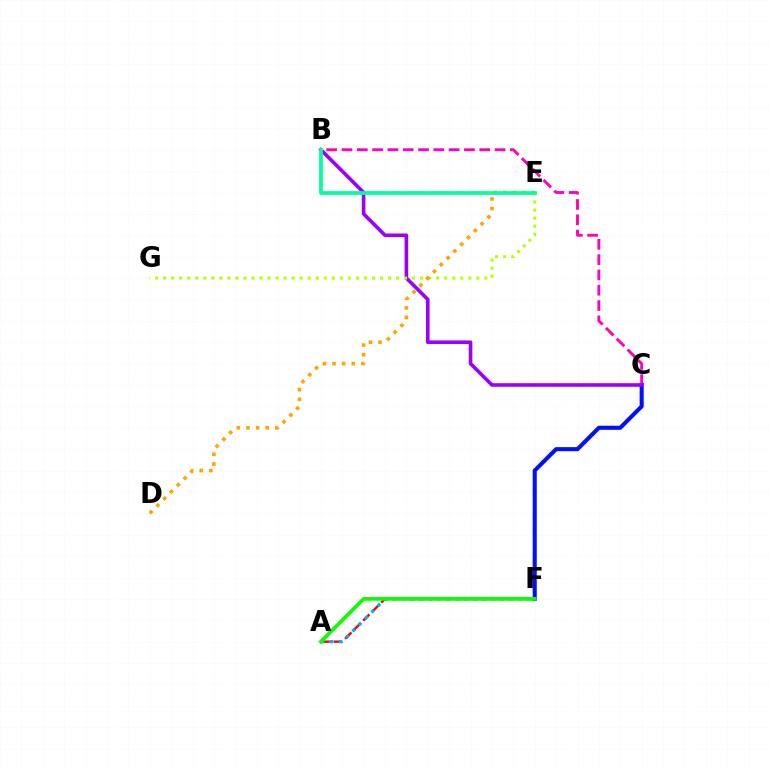{('C', 'F'): [{'color': '#0010ff', 'line_style': 'solid', 'thickness': 2.94}], ('B', 'C'): [{'color': '#ff00bd', 'line_style': 'dashed', 'thickness': 2.08}, {'color': '#9b00ff', 'line_style': 'solid', 'thickness': 2.61}], ('A', 'F'): [{'color': '#ff0000', 'line_style': 'dashed', 'thickness': 1.73}, {'color': '#00b5ff', 'line_style': 'dotted', 'thickness': 2.43}, {'color': '#08ff00', 'line_style': 'solid', 'thickness': 2.63}], ('E', 'G'): [{'color': '#b3ff00', 'line_style': 'dotted', 'thickness': 2.18}], ('D', 'E'): [{'color': '#ffa500', 'line_style': 'dotted', 'thickness': 2.62}], ('B', 'E'): [{'color': '#00ff9d', 'line_style': 'solid', 'thickness': 2.68}]}